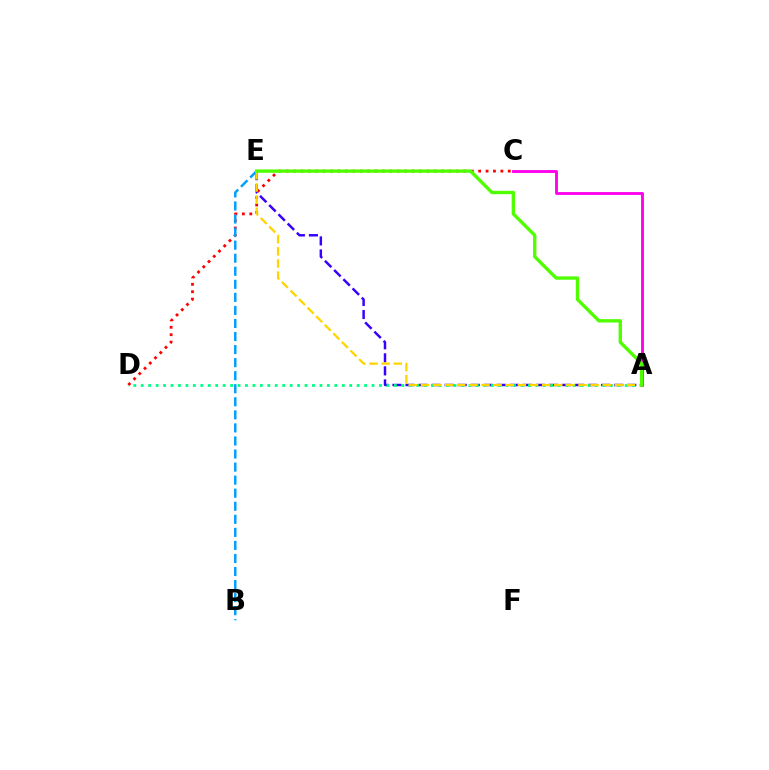{('A', 'E'): [{'color': '#3700ff', 'line_style': 'dashed', 'thickness': 1.77}, {'color': '#ffd500', 'line_style': 'dashed', 'thickness': 1.65}, {'color': '#4fff00', 'line_style': 'solid', 'thickness': 2.42}], ('A', 'D'): [{'color': '#00ff86', 'line_style': 'dotted', 'thickness': 2.02}], ('C', 'D'): [{'color': '#ff0000', 'line_style': 'dotted', 'thickness': 2.01}], ('A', 'C'): [{'color': '#ff00ed', 'line_style': 'solid', 'thickness': 2.06}], ('B', 'E'): [{'color': '#009eff', 'line_style': 'dashed', 'thickness': 1.77}]}